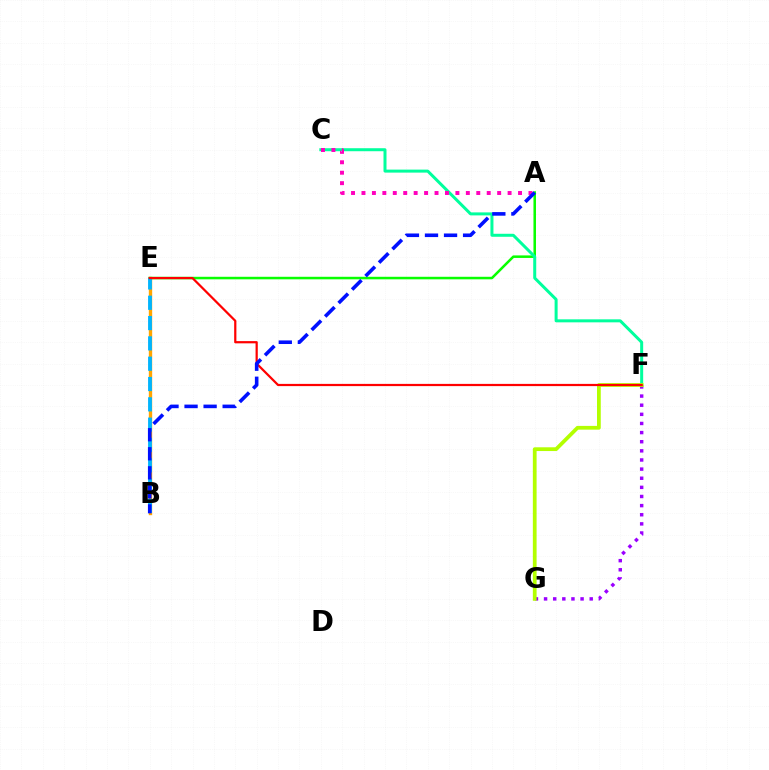{('B', 'E'): [{'color': '#ffa500', 'line_style': 'solid', 'thickness': 2.43}, {'color': '#00b5ff', 'line_style': 'dashed', 'thickness': 2.76}], ('F', 'G'): [{'color': '#9b00ff', 'line_style': 'dotted', 'thickness': 2.48}, {'color': '#b3ff00', 'line_style': 'solid', 'thickness': 2.71}], ('A', 'E'): [{'color': '#08ff00', 'line_style': 'solid', 'thickness': 1.82}], ('C', 'F'): [{'color': '#00ff9d', 'line_style': 'solid', 'thickness': 2.16}], ('A', 'C'): [{'color': '#ff00bd', 'line_style': 'dotted', 'thickness': 2.84}], ('E', 'F'): [{'color': '#ff0000', 'line_style': 'solid', 'thickness': 1.6}], ('A', 'B'): [{'color': '#0010ff', 'line_style': 'dashed', 'thickness': 2.59}]}